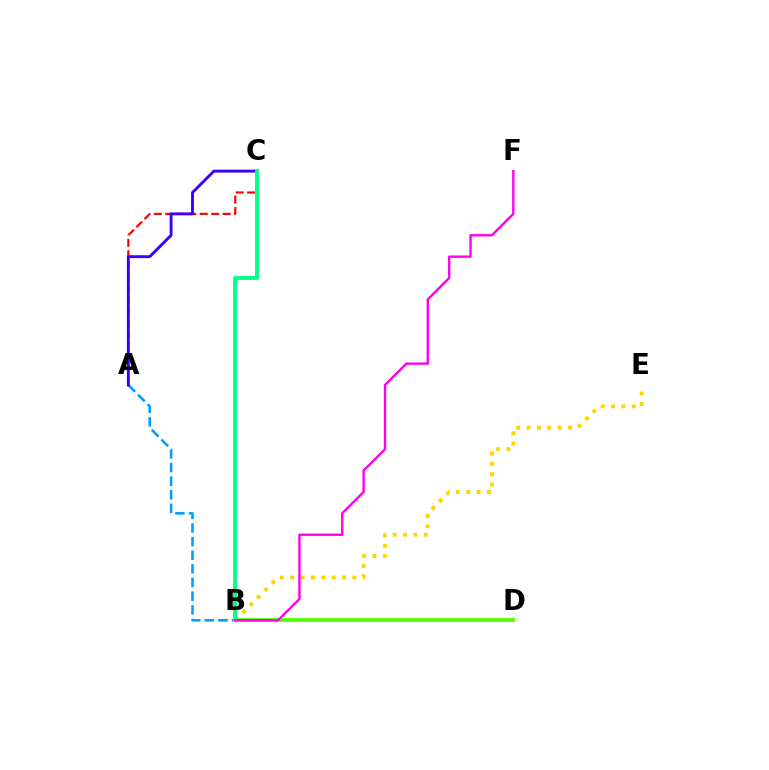{('A', 'B'): [{'color': '#009eff', 'line_style': 'dashed', 'thickness': 1.85}], ('B', 'E'): [{'color': '#ffd500', 'line_style': 'dotted', 'thickness': 2.82}], ('A', 'C'): [{'color': '#ff0000', 'line_style': 'dashed', 'thickness': 1.56}, {'color': '#3700ff', 'line_style': 'solid', 'thickness': 2.08}], ('B', 'D'): [{'color': '#4fff00', 'line_style': 'solid', 'thickness': 2.73}], ('B', 'C'): [{'color': '#00ff86', 'line_style': 'solid', 'thickness': 2.8}], ('B', 'F'): [{'color': '#ff00ed', 'line_style': 'solid', 'thickness': 1.72}]}